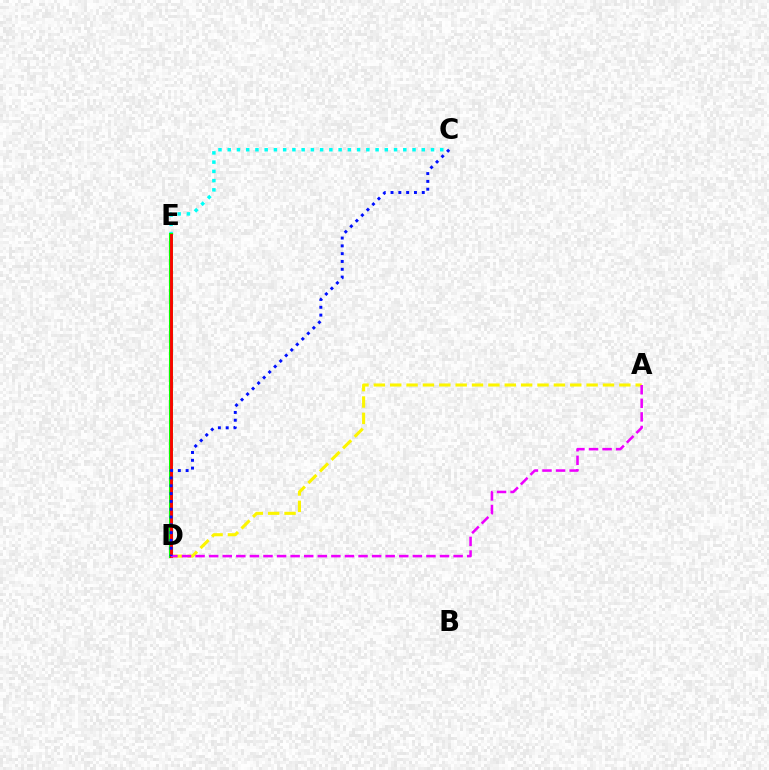{('C', 'E'): [{'color': '#00fff6', 'line_style': 'dotted', 'thickness': 2.51}], ('D', 'E'): [{'color': '#08ff00', 'line_style': 'solid', 'thickness': 2.94}, {'color': '#ff0000', 'line_style': 'solid', 'thickness': 2.06}], ('A', 'D'): [{'color': '#fcf500', 'line_style': 'dashed', 'thickness': 2.22}, {'color': '#ee00ff', 'line_style': 'dashed', 'thickness': 1.84}], ('C', 'D'): [{'color': '#0010ff', 'line_style': 'dotted', 'thickness': 2.12}]}